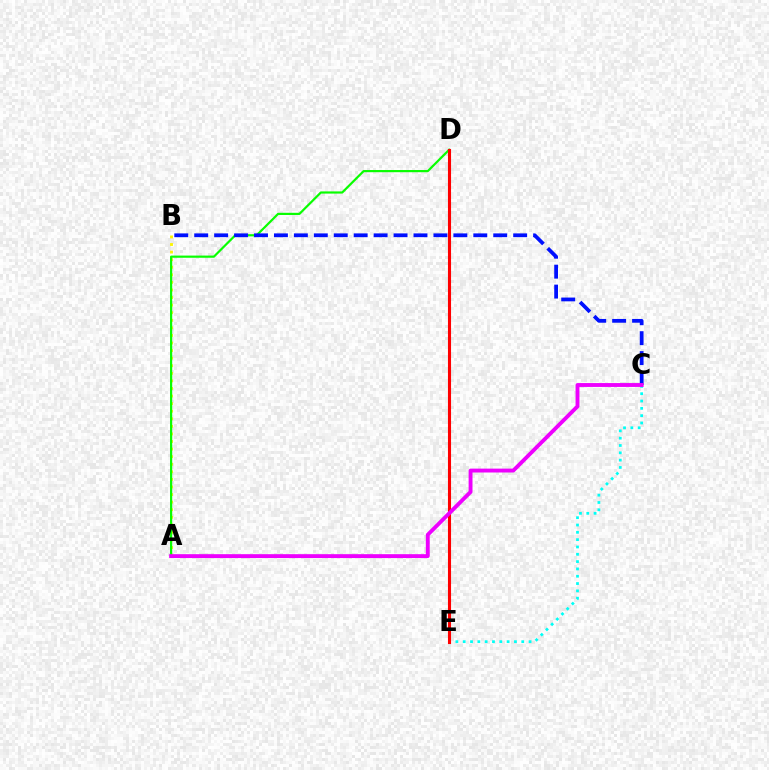{('A', 'B'): [{'color': '#fcf500', 'line_style': 'dotted', 'thickness': 2.06}], ('A', 'D'): [{'color': '#08ff00', 'line_style': 'solid', 'thickness': 1.57}], ('B', 'C'): [{'color': '#0010ff', 'line_style': 'dashed', 'thickness': 2.71}], ('C', 'E'): [{'color': '#00fff6', 'line_style': 'dotted', 'thickness': 1.99}], ('D', 'E'): [{'color': '#ff0000', 'line_style': 'solid', 'thickness': 2.22}], ('A', 'C'): [{'color': '#ee00ff', 'line_style': 'solid', 'thickness': 2.79}]}